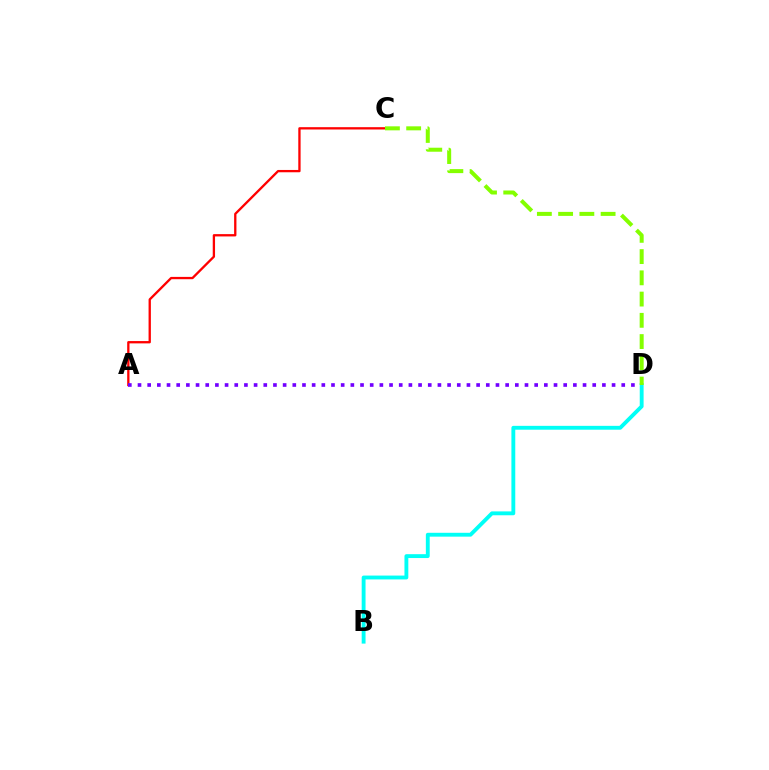{('A', 'C'): [{'color': '#ff0000', 'line_style': 'solid', 'thickness': 1.66}], ('A', 'D'): [{'color': '#7200ff', 'line_style': 'dotted', 'thickness': 2.63}], ('B', 'D'): [{'color': '#00fff6', 'line_style': 'solid', 'thickness': 2.78}], ('C', 'D'): [{'color': '#84ff00', 'line_style': 'dashed', 'thickness': 2.89}]}